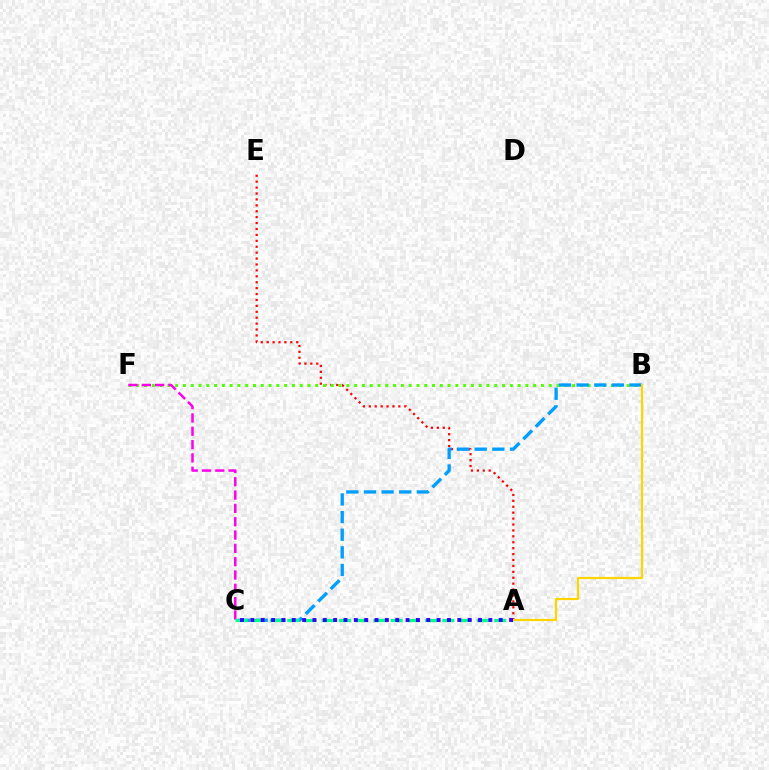{('A', 'E'): [{'color': '#ff0000', 'line_style': 'dotted', 'thickness': 1.61}], ('B', 'F'): [{'color': '#4fff00', 'line_style': 'dotted', 'thickness': 2.11}], ('B', 'C'): [{'color': '#009eff', 'line_style': 'dashed', 'thickness': 2.39}], ('C', 'F'): [{'color': '#ff00ed', 'line_style': 'dashed', 'thickness': 1.81}], ('A', 'C'): [{'color': '#00ff86', 'line_style': 'dashed', 'thickness': 2.34}, {'color': '#3700ff', 'line_style': 'dotted', 'thickness': 2.81}], ('A', 'B'): [{'color': '#ffd500', 'line_style': 'solid', 'thickness': 1.57}]}